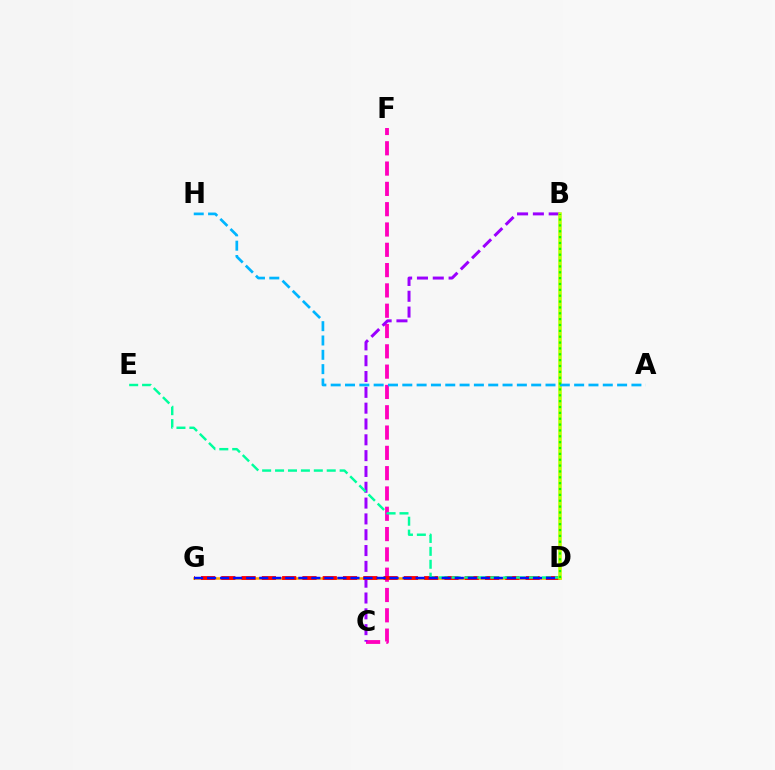{('D', 'G'): [{'color': '#ffa500', 'line_style': 'solid', 'thickness': 1.84}, {'color': '#ff0000', 'line_style': 'dashed', 'thickness': 2.76}, {'color': '#0010ff', 'line_style': 'dashed', 'thickness': 1.77}], ('C', 'F'): [{'color': '#ff00bd', 'line_style': 'dashed', 'thickness': 2.76}], ('B', 'C'): [{'color': '#9b00ff', 'line_style': 'dashed', 'thickness': 2.15}], ('D', 'E'): [{'color': '#00ff9d', 'line_style': 'dashed', 'thickness': 1.75}], ('B', 'D'): [{'color': '#b3ff00', 'line_style': 'solid', 'thickness': 2.56}, {'color': '#08ff00', 'line_style': 'dotted', 'thickness': 1.59}], ('A', 'H'): [{'color': '#00b5ff', 'line_style': 'dashed', 'thickness': 1.95}]}